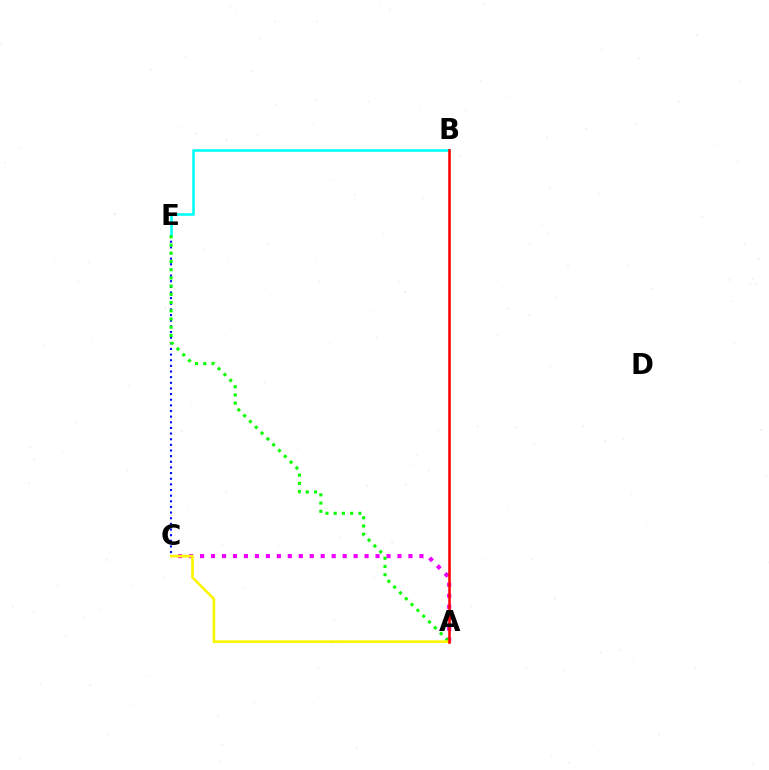{('C', 'E'): [{'color': '#0010ff', 'line_style': 'dotted', 'thickness': 1.53}], ('B', 'E'): [{'color': '#00fff6', 'line_style': 'solid', 'thickness': 1.85}], ('A', 'C'): [{'color': '#ee00ff', 'line_style': 'dotted', 'thickness': 2.98}, {'color': '#fcf500', 'line_style': 'solid', 'thickness': 1.91}], ('A', 'E'): [{'color': '#08ff00', 'line_style': 'dotted', 'thickness': 2.23}], ('A', 'B'): [{'color': '#ff0000', 'line_style': 'solid', 'thickness': 1.85}]}